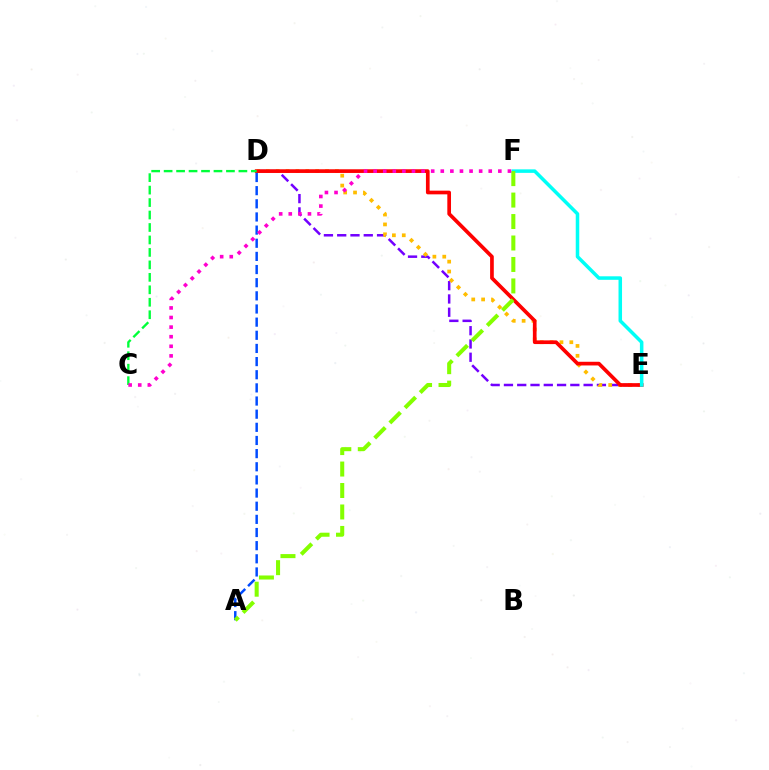{('D', 'E'): [{'color': '#7200ff', 'line_style': 'dashed', 'thickness': 1.8}, {'color': '#ffbd00', 'line_style': 'dotted', 'thickness': 2.68}, {'color': '#ff0000', 'line_style': 'solid', 'thickness': 2.65}], ('C', 'D'): [{'color': '#00ff39', 'line_style': 'dashed', 'thickness': 1.69}], ('E', 'F'): [{'color': '#00fff6', 'line_style': 'solid', 'thickness': 2.53}], ('A', 'D'): [{'color': '#004bff', 'line_style': 'dashed', 'thickness': 1.79}], ('A', 'F'): [{'color': '#84ff00', 'line_style': 'dashed', 'thickness': 2.92}], ('C', 'F'): [{'color': '#ff00cf', 'line_style': 'dotted', 'thickness': 2.61}]}